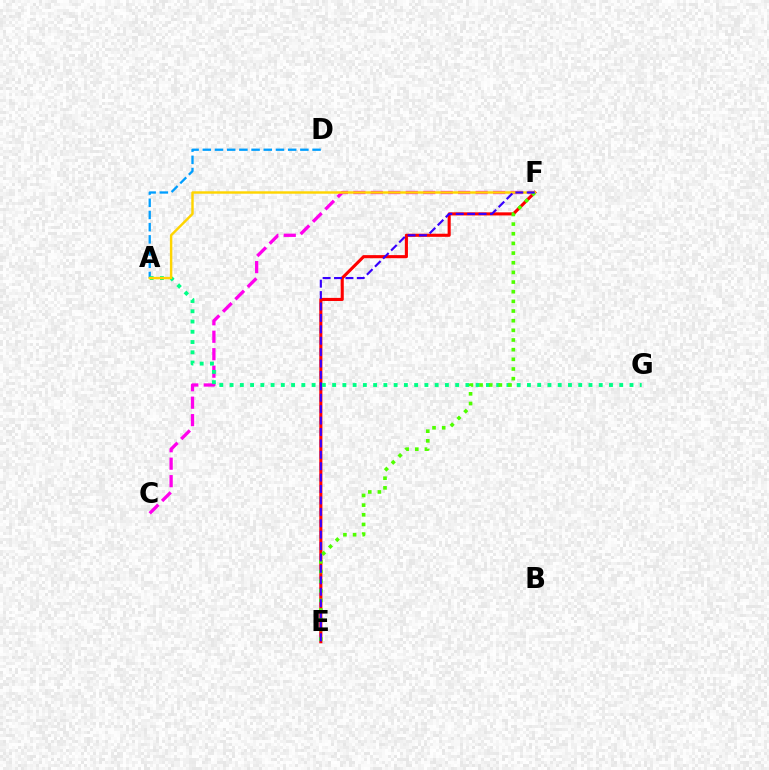{('C', 'F'): [{'color': '#ff00ed', 'line_style': 'dashed', 'thickness': 2.37}], ('A', 'D'): [{'color': '#009eff', 'line_style': 'dashed', 'thickness': 1.66}], ('E', 'F'): [{'color': '#ff0000', 'line_style': 'solid', 'thickness': 2.23}, {'color': '#4fff00', 'line_style': 'dotted', 'thickness': 2.62}, {'color': '#3700ff', 'line_style': 'dashed', 'thickness': 1.55}], ('A', 'G'): [{'color': '#00ff86', 'line_style': 'dotted', 'thickness': 2.79}], ('A', 'F'): [{'color': '#ffd500', 'line_style': 'solid', 'thickness': 1.75}]}